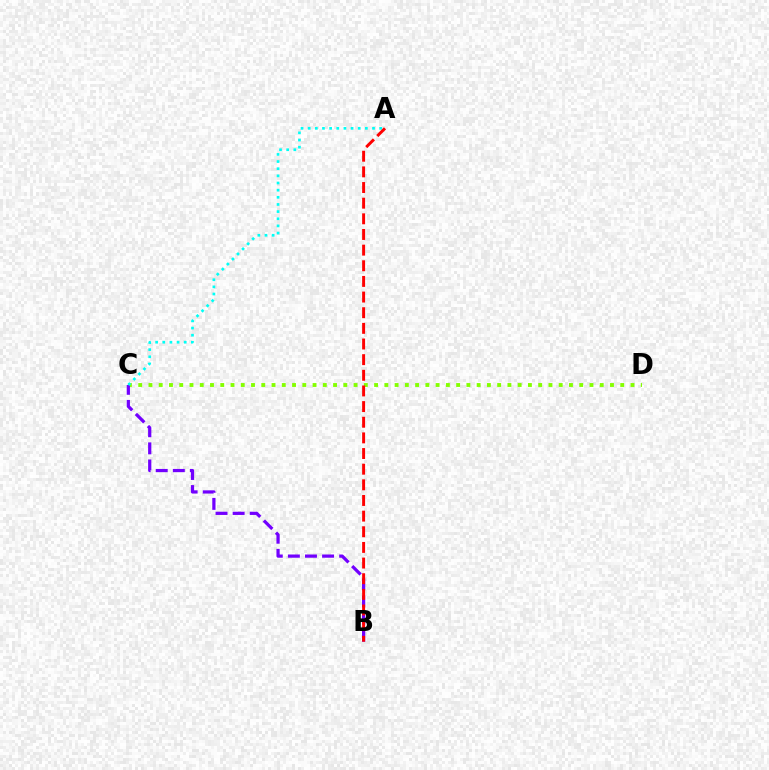{('C', 'D'): [{'color': '#84ff00', 'line_style': 'dotted', 'thickness': 2.79}], ('B', 'C'): [{'color': '#7200ff', 'line_style': 'dashed', 'thickness': 2.32}], ('A', 'C'): [{'color': '#00fff6', 'line_style': 'dotted', 'thickness': 1.94}], ('A', 'B'): [{'color': '#ff0000', 'line_style': 'dashed', 'thickness': 2.13}]}